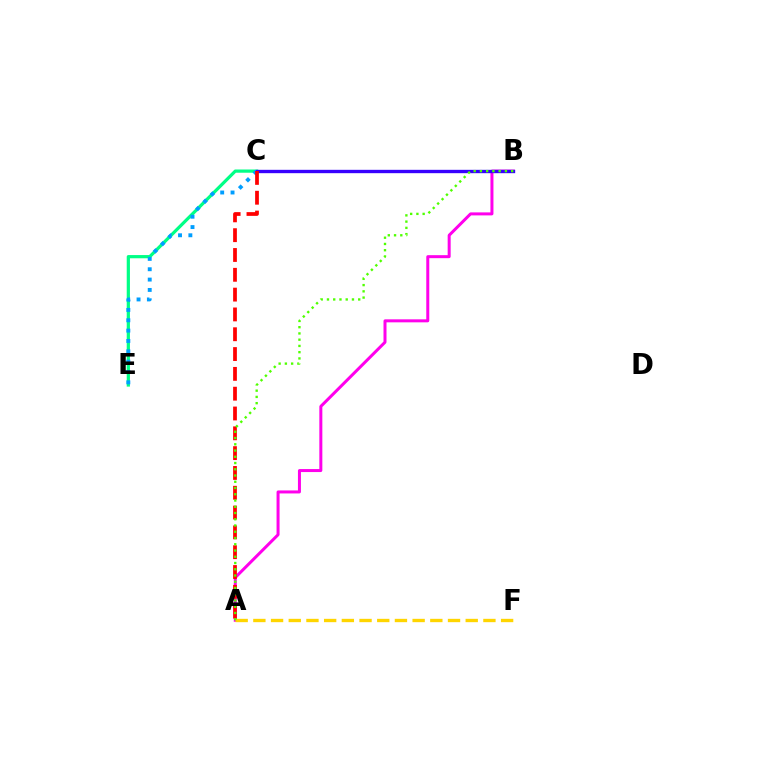{('C', 'E'): [{'color': '#00ff86', 'line_style': 'solid', 'thickness': 2.32}, {'color': '#009eff', 'line_style': 'dotted', 'thickness': 2.81}], ('A', 'B'): [{'color': '#ff00ed', 'line_style': 'solid', 'thickness': 2.16}, {'color': '#4fff00', 'line_style': 'dotted', 'thickness': 1.7}], ('A', 'F'): [{'color': '#ffd500', 'line_style': 'dashed', 'thickness': 2.4}], ('B', 'C'): [{'color': '#3700ff', 'line_style': 'solid', 'thickness': 2.41}], ('A', 'C'): [{'color': '#ff0000', 'line_style': 'dashed', 'thickness': 2.69}]}